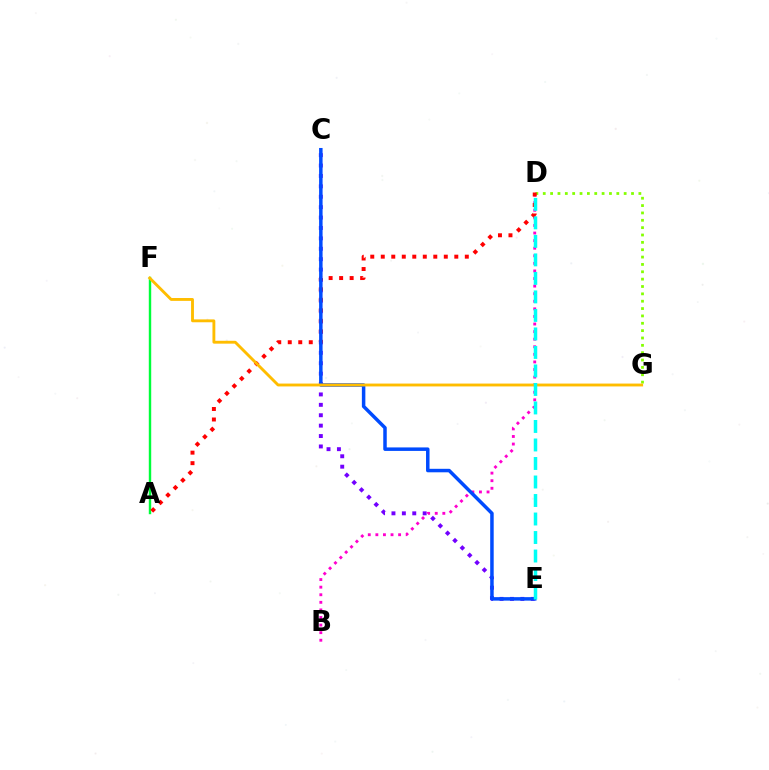{('C', 'E'): [{'color': '#7200ff', 'line_style': 'dotted', 'thickness': 2.83}, {'color': '#004bff', 'line_style': 'solid', 'thickness': 2.51}], ('A', 'F'): [{'color': '#00ff39', 'line_style': 'solid', 'thickness': 1.74}], ('B', 'D'): [{'color': '#ff00cf', 'line_style': 'dotted', 'thickness': 2.06}], ('D', 'G'): [{'color': '#84ff00', 'line_style': 'dotted', 'thickness': 2.0}], ('A', 'D'): [{'color': '#ff0000', 'line_style': 'dotted', 'thickness': 2.85}], ('F', 'G'): [{'color': '#ffbd00', 'line_style': 'solid', 'thickness': 2.06}], ('D', 'E'): [{'color': '#00fff6', 'line_style': 'dashed', 'thickness': 2.51}]}